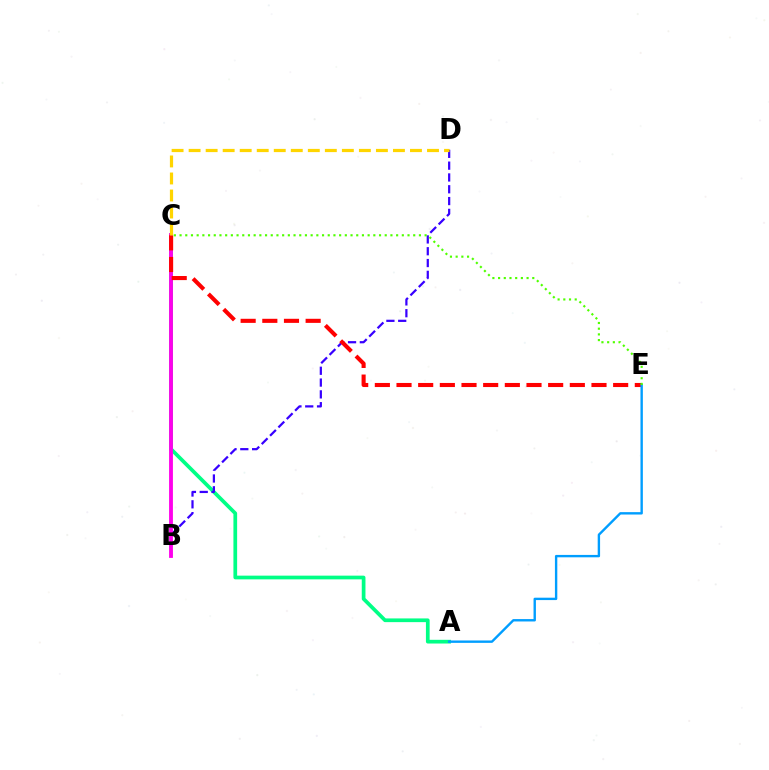{('A', 'C'): [{'color': '#00ff86', 'line_style': 'solid', 'thickness': 2.67}], ('B', 'D'): [{'color': '#3700ff', 'line_style': 'dashed', 'thickness': 1.6}], ('B', 'C'): [{'color': '#ff00ed', 'line_style': 'solid', 'thickness': 2.76}], ('C', 'E'): [{'color': '#ff0000', 'line_style': 'dashed', 'thickness': 2.94}, {'color': '#4fff00', 'line_style': 'dotted', 'thickness': 1.55}], ('A', 'E'): [{'color': '#009eff', 'line_style': 'solid', 'thickness': 1.72}], ('C', 'D'): [{'color': '#ffd500', 'line_style': 'dashed', 'thickness': 2.31}]}